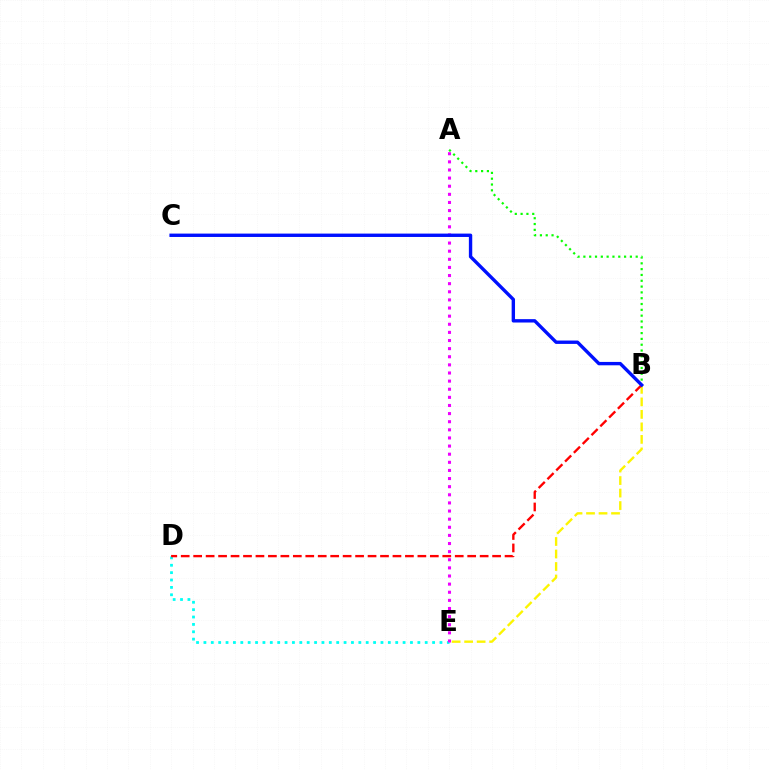{('B', 'E'): [{'color': '#fcf500', 'line_style': 'dashed', 'thickness': 1.7}], ('D', 'E'): [{'color': '#00fff6', 'line_style': 'dotted', 'thickness': 2.0}], ('A', 'E'): [{'color': '#ee00ff', 'line_style': 'dotted', 'thickness': 2.21}], ('A', 'B'): [{'color': '#08ff00', 'line_style': 'dotted', 'thickness': 1.58}], ('B', 'D'): [{'color': '#ff0000', 'line_style': 'dashed', 'thickness': 1.69}], ('B', 'C'): [{'color': '#0010ff', 'line_style': 'solid', 'thickness': 2.43}]}